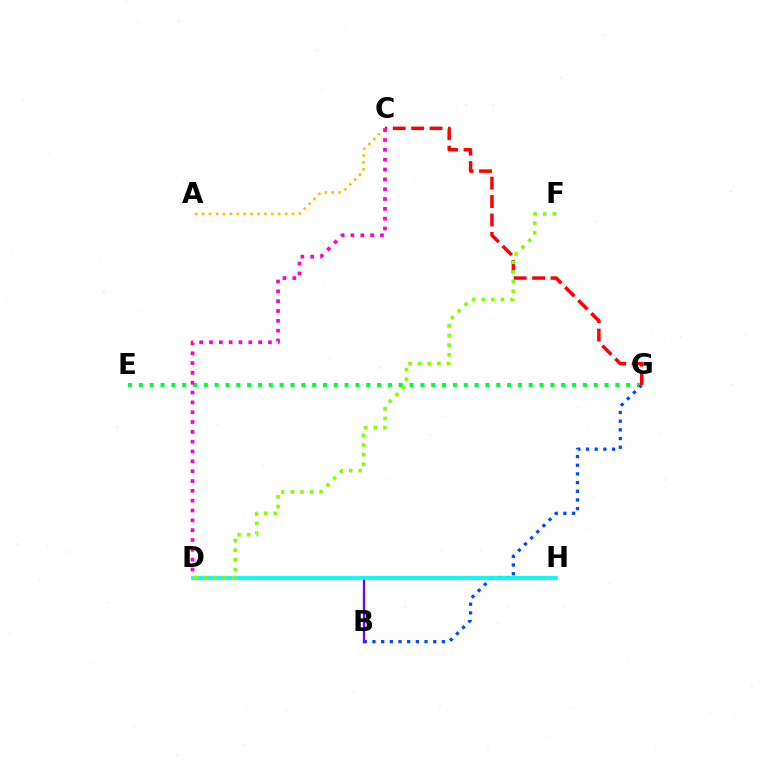{('A', 'C'): [{'color': '#ffbd00', 'line_style': 'dotted', 'thickness': 1.88}], ('E', 'G'): [{'color': '#00ff39', 'line_style': 'dotted', 'thickness': 2.94}], ('B', 'G'): [{'color': '#004bff', 'line_style': 'dotted', 'thickness': 2.36}], ('B', 'H'): [{'color': '#7200ff', 'line_style': 'solid', 'thickness': 1.66}], ('C', 'G'): [{'color': '#ff0000', 'line_style': 'dashed', 'thickness': 2.51}], ('D', 'H'): [{'color': '#00fff6', 'line_style': 'solid', 'thickness': 2.72}], ('C', 'D'): [{'color': '#ff00cf', 'line_style': 'dotted', 'thickness': 2.67}], ('D', 'F'): [{'color': '#84ff00', 'line_style': 'dotted', 'thickness': 2.61}]}